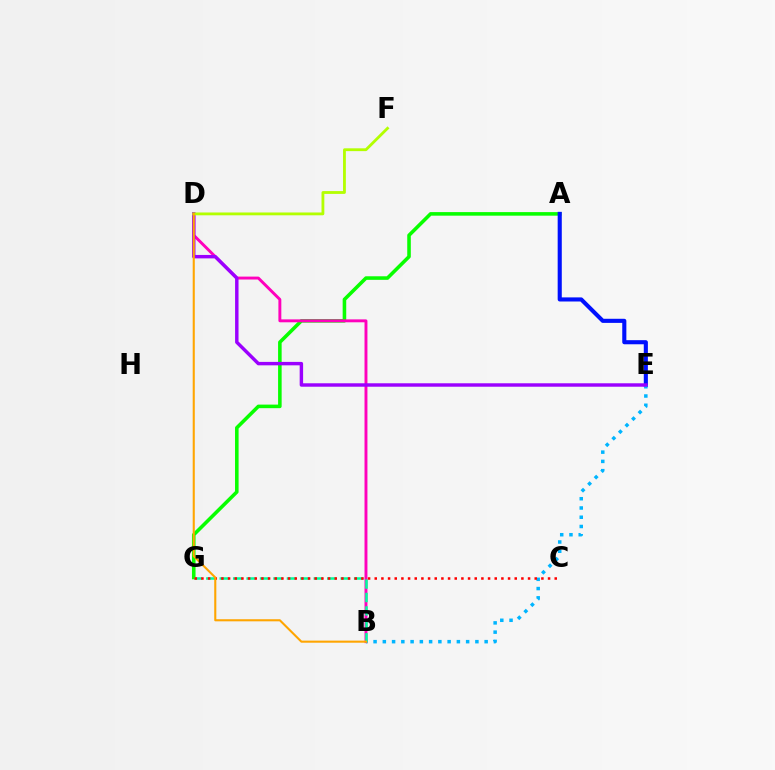{('A', 'G'): [{'color': '#08ff00', 'line_style': 'solid', 'thickness': 2.57}], ('A', 'E'): [{'color': '#0010ff', 'line_style': 'solid', 'thickness': 2.95}], ('B', 'E'): [{'color': '#00b5ff', 'line_style': 'dotted', 'thickness': 2.52}], ('B', 'D'): [{'color': '#ff00bd', 'line_style': 'solid', 'thickness': 2.1}, {'color': '#ffa500', 'line_style': 'solid', 'thickness': 1.51}], ('D', 'E'): [{'color': '#9b00ff', 'line_style': 'solid', 'thickness': 2.47}], ('B', 'G'): [{'color': '#00ff9d', 'line_style': 'dashed', 'thickness': 1.83}], ('C', 'G'): [{'color': '#ff0000', 'line_style': 'dotted', 'thickness': 1.81}], ('D', 'F'): [{'color': '#b3ff00', 'line_style': 'solid', 'thickness': 2.03}]}